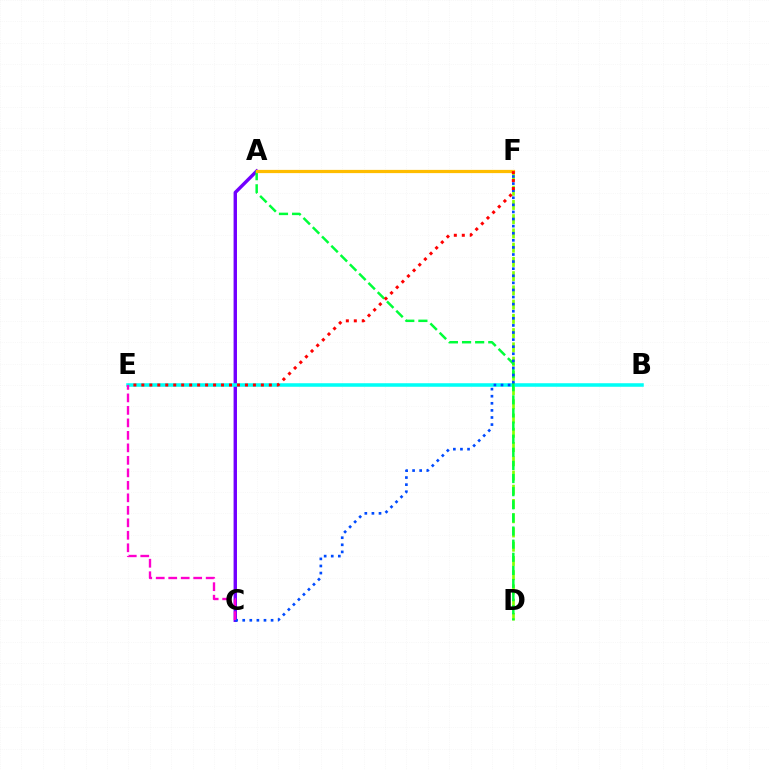{('A', 'C'): [{'color': '#7200ff', 'line_style': 'solid', 'thickness': 2.45}], ('D', 'F'): [{'color': '#84ff00', 'line_style': 'dashed', 'thickness': 1.93}], ('B', 'E'): [{'color': '#00fff6', 'line_style': 'solid', 'thickness': 2.55}], ('A', 'D'): [{'color': '#00ff39', 'line_style': 'dashed', 'thickness': 1.78}], ('C', 'F'): [{'color': '#004bff', 'line_style': 'dotted', 'thickness': 1.93}], ('A', 'F'): [{'color': '#ffbd00', 'line_style': 'solid', 'thickness': 2.33}], ('E', 'F'): [{'color': '#ff0000', 'line_style': 'dotted', 'thickness': 2.16}], ('C', 'E'): [{'color': '#ff00cf', 'line_style': 'dashed', 'thickness': 1.7}]}